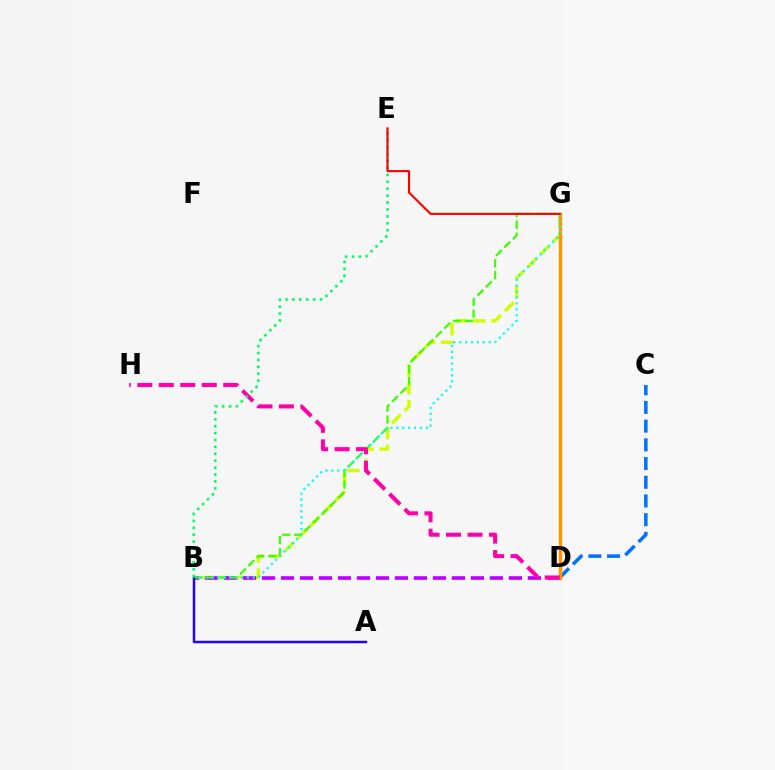{('C', 'D'): [{'color': '#0074ff', 'line_style': 'dashed', 'thickness': 2.54}], ('B', 'G'): [{'color': '#d1ff00', 'line_style': 'dashed', 'thickness': 2.43}, {'color': '#3dff00', 'line_style': 'dashed', 'thickness': 1.61}, {'color': '#00fff6', 'line_style': 'dotted', 'thickness': 1.6}], ('B', 'D'): [{'color': '#b900ff', 'line_style': 'dashed', 'thickness': 2.58}], ('D', 'G'): [{'color': '#ff9400', 'line_style': 'solid', 'thickness': 2.43}], ('A', 'B'): [{'color': '#2500ff', 'line_style': 'solid', 'thickness': 1.79}], ('D', 'H'): [{'color': '#ff00ac', 'line_style': 'dashed', 'thickness': 2.92}], ('B', 'E'): [{'color': '#00ff5c', 'line_style': 'dotted', 'thickness': 1.88}], ('E', 'G'): [{'color': '#ff0000', 'line_style': 'solid', 'thickness': 1.53}]}